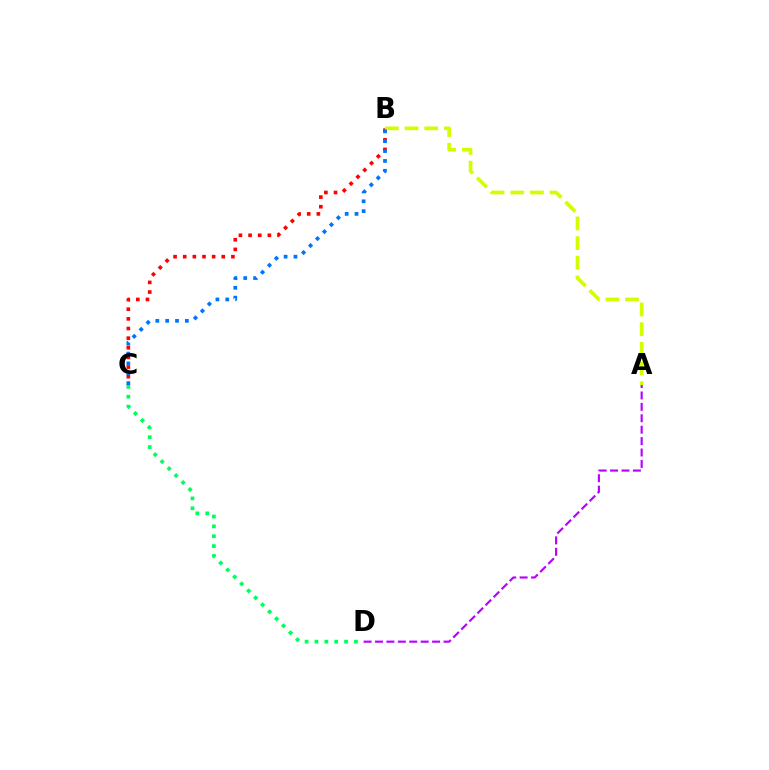{('B', 'C'): [{'color': '#ff0000', 'line_style': 'dotted', 'thickness': 2.62}, {'color': '#0074ff', 'line_style': 'dotted', 'thickness': 2.68}], ('A', 'D'): [{'color': '#b900ff', 'line_style': 'dashed', 'thickness': 1.55}], ('A', 'B'): [{'color': '#d1ff00', 'line_style': 'dashed', 'thickness': 2.67}], ('C', 'D'): [{'color': '#00ff5c', 'line_style': 'dotted', 'thickness': 2.68}]}